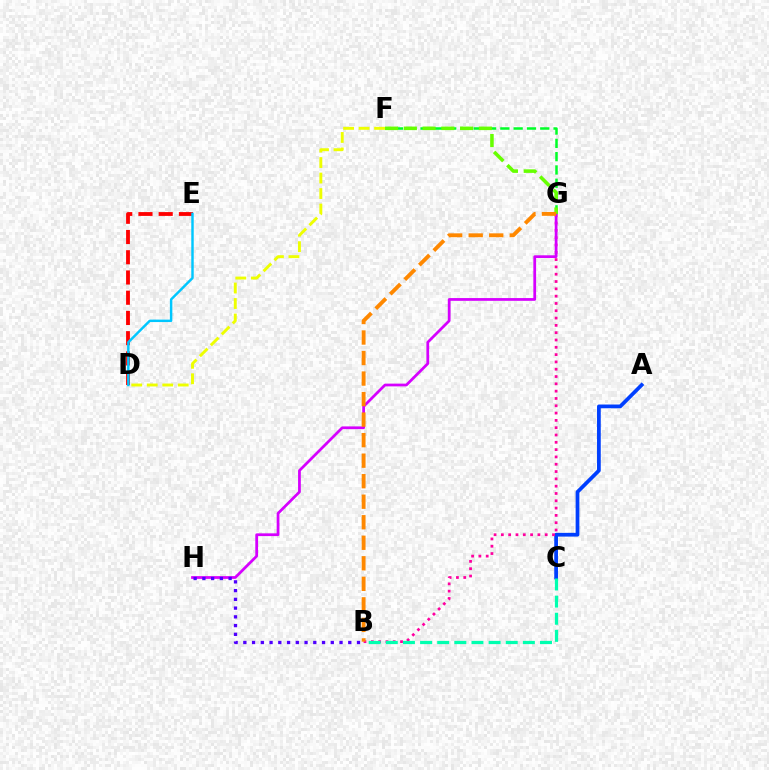{('A', 'C'): [{'color': '#003fff', 'line_style': 'solid', 'thickness': 2.69}], ('B', 'G'): [{'color': '#ff00a0', 'line_style': 'dotted', 'thickness': 1.99}, {'color': '#ff8800', 'line_style': 'dashed', 'thickness': 2.79}], ('B', 'C'): [{'color': '#00ffaf', 'line_style': 'dashed', 'thickness': 2.33}], ('F', 'G'): [{'color': '#00ff27', 'line_style': 'dashed', 'thickness': 1.81}, {'color': '#66ff00', 'line_style': 'dashed', 'thickness': 2.55}], ('G', 'H'): [{'color': '#d600ff', 'line_style': 'solid', 'thickness': 1.98}], ('B', 'H'): [{'color': '#4f00ff', 'line_style': 'dotted', 'thickness': 2.38}], ('D', 'F'): [{'color': '#eeff00', 'line_style': 'dashed', 'thickness': 2.11}], ('D', 'E'): [{'color': '#ff0000', 'line_style': 'dashed', 'thickness': 2.75}, {'color': '#00c7ff', 'line_style': 'solid', 'thickness': 1.76}]}